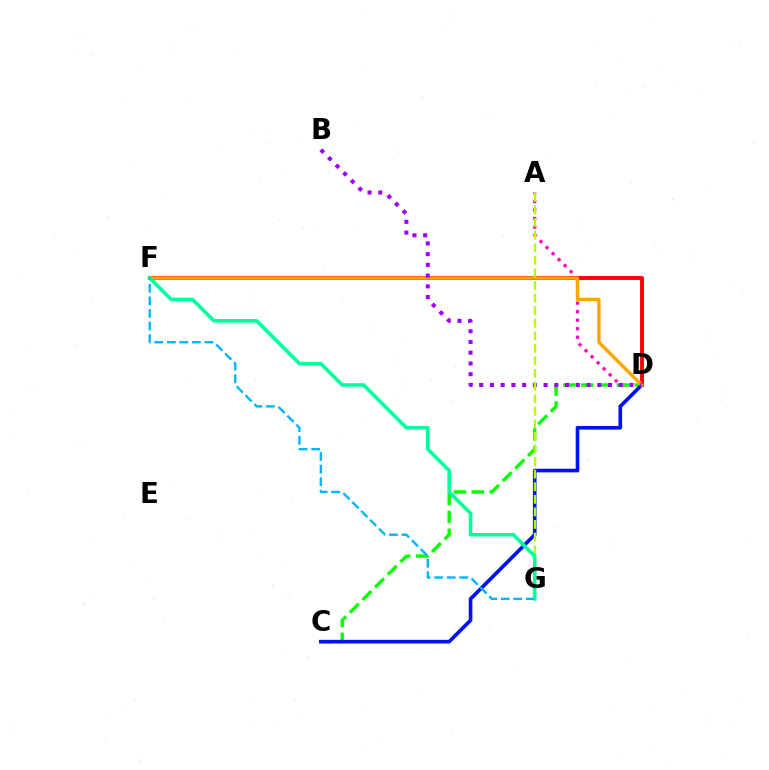{('A', 'D'): [{'color': '#ff00bd', 'line_style': 'dotted', 'thickness': 2.32}], ('D', 'F'): [{'color': '#ff0000', 'line_style': 'solid', 'thickness': 2.8}, {'color': '#ffa500', 'line_style': 'solid', 'thickness': 2.43}], ('C', 'D'): [{'color': '#08ff00', 'line_style': 'dashed', 'thickness': 2.43}, {'color': '#0010ff', 'line_style': 'solid', 'thickness': 2.62}], ('B', 'D'): [{'color': '#9b00ff', 'line_style': 'dotted', 'thickness': 2.92}], ('A', 'G'): [{'color': '#b3ff00', 'line_style': 'dashed', 'thickness': 1.71}], ('F', 'G'): [{'color': '#00ff9d', 'line_style': 'solid', 'thickness': 2.6}, {'color': '#00b5ff', 'line_style': 'dashed', 'thickness': 1.71}]}